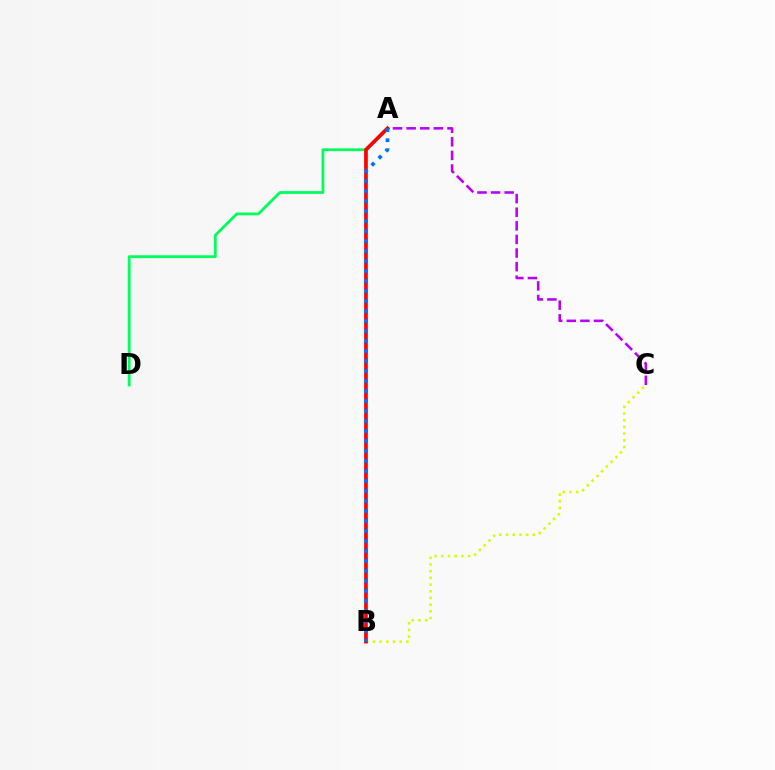{('B', 'C'): [{'color': '#d1ff00', 'line_style': 'dotted', 'thickness': 1.82}], ('A', 'C'): [{'color': '#b900ff', 'line_style': 'dashed', 'thickness': 1.85}], ('A', 'D'): [{'color': '#00ff5c', 'line_style': 'solid', 'thickness': 2.03}], ('A', 'B'): [{'color': '#ff0000', 'line_style': 'solid', 'thickness': 2.65}, {'color': '#0074ff', 'line_style': 'dotted', 'thickness': 2.71}]}